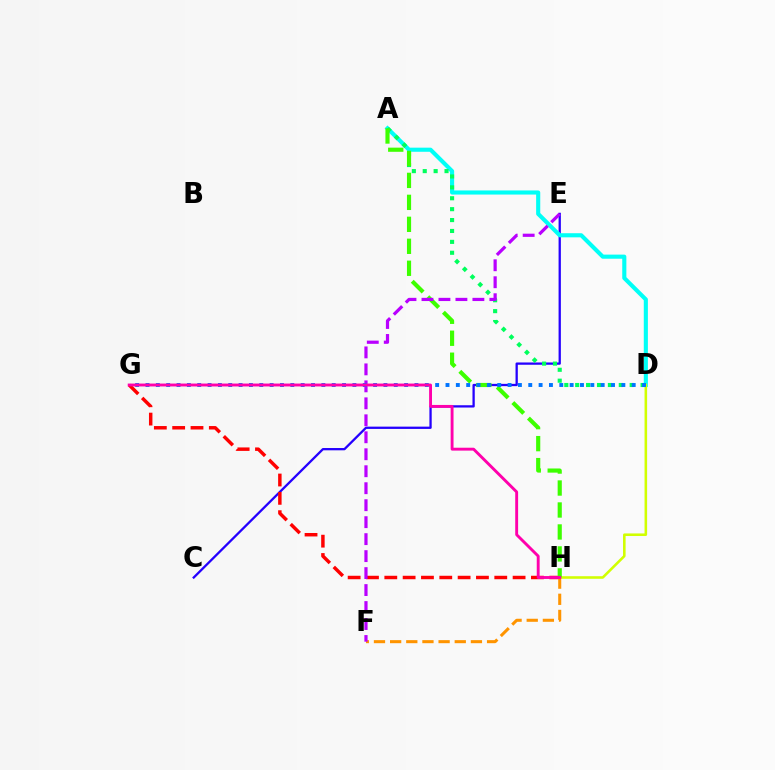{('C', 'E'): [{'color': '#2500ff', 'line_style': 'solid', 'thickness': 1.65}], ('A', 'D'): [{'color': '#00fff6', 'line_style': 'solid', 'thickness': 2.96}, {'color': '#00ff5c', 'line_style': 'dotted', 'thickness': 2.96}], ('G', 'H'): [{'color': '#ff0000', 'line_style': 'dashed', 'thickness': 2.49}, {'color': '#ff00ac', 'line_style': 'solid', 'thickness': 2.08}], ('D', 'H'): [{'color': '#d1ff00', 'line_style': 'solid', 'thickness': 1.85}], ('A', 'H'): [{'color': '#3dff00', 'line_style': 'dashed', 'thickness': 2.98}], ('F', 'H'): [{'color': '#ff9400', 'line_style': 'dashed', 'thickness': 2.19}], ('E', 'F'): [{'color': '#b900ff', 'line_style': 'dashed', 'thickness': 2.31}], ('D', 'G'): [{'color': '#0074ff', 'line_style': 'dotted', 'thickness': 2.81}]}